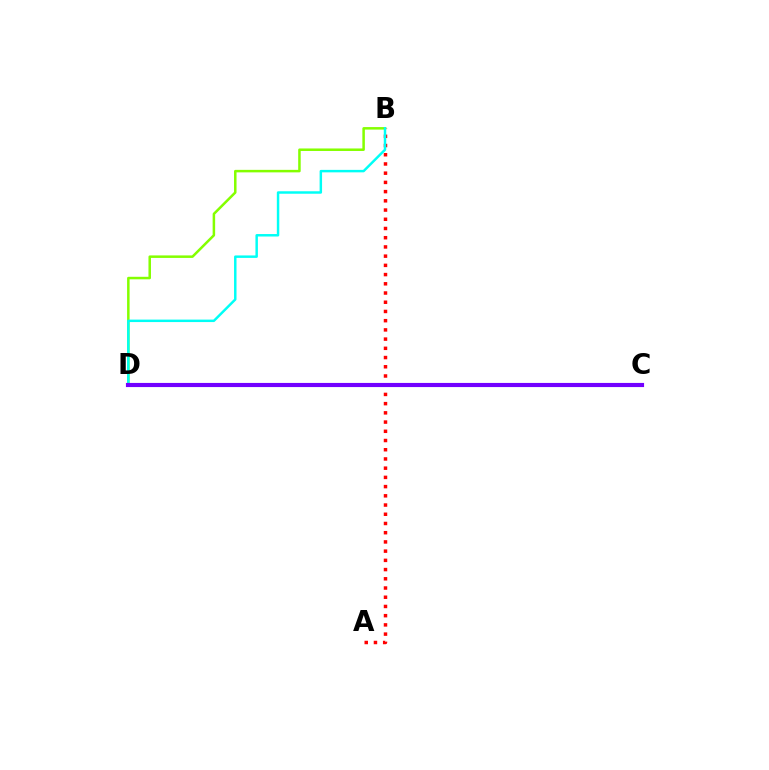{('B', 'D'): [{'color': '#84ff00', 'line_style': 'solid', 'thickness': 1.81}, {'color': '#00fff6', 'line_style': 'solid', 'thickness': 1.78}], ('A', 'B'): [{'color': '#ff0000', 'line_style': 'dotted', 'thickness': 2.5}], ('C', 'D'): [{'color': '#7200ff', 'line_style': 'solid', 'thickness': 2.98}]}